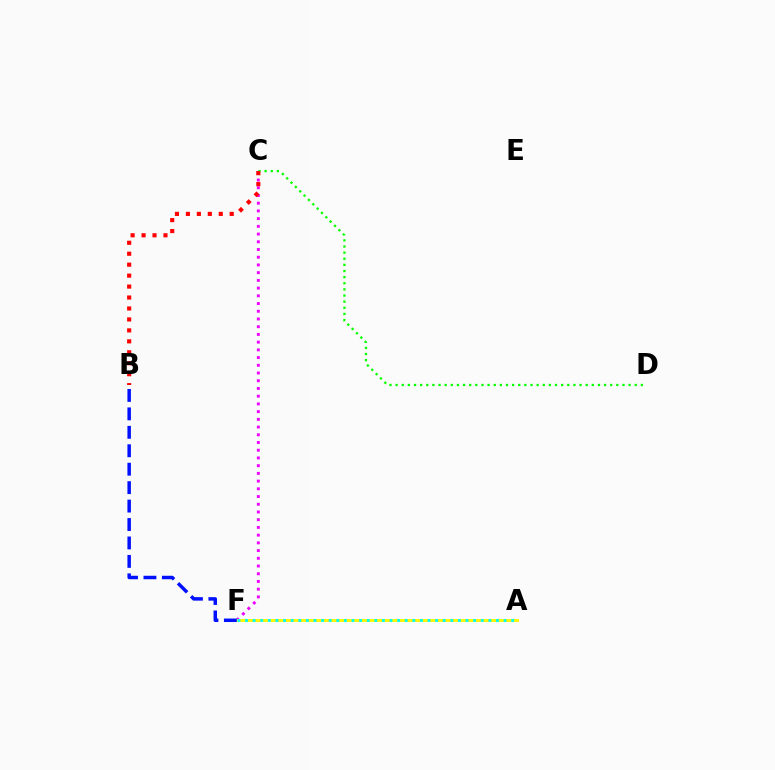{('C', 'F'): [{'color': '#ee00ff', 'line_style': 'dotted', 'thickness': 2.1}], ('C', 'D'): [{'color': '#08ff00', 'line_style': 'dotted', 'thickness': 1.67}], ('A', 'F'): [{'color': '#fcf500', 'line_style': 'solid', 'thickness': 2.12}, {'color': '#00fff6', 'line_style': 'dotted', 'thickness': 2.07}], ('B', 'C'): [{'color': '#ff0000', 'line_style': 'dotted', 'thickness': 2.98}], ('B', 'F'): [{'color': '#0010ff', 'line_style': 'dashed', 'thickness': 2.51}]}